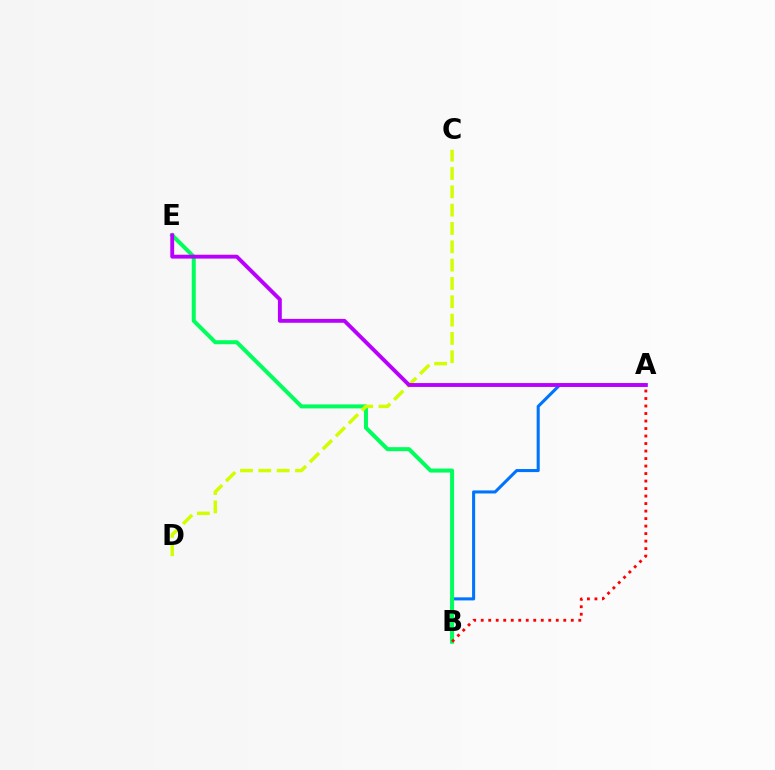{('A', 'B'): [{'color': '#0074ff', 'line_style': 'solid', 'thickness': 2.21}, {'color': '#ff0000', 'line_style': 'dotted', 'thickness': 2.04}], ('B', 'E'): [{'color': '#00ff5c', 'line_style': 'solid', 'thickness': 2.88}], ('C', 'D'): [{'color': '#d1ff00', 'line_style': 'dashed', 'thickness': 2.49}], ('A', 'E'): [{'color': '#b900ff', 'line_style': 'solid', 'thickness': 2.79}]}